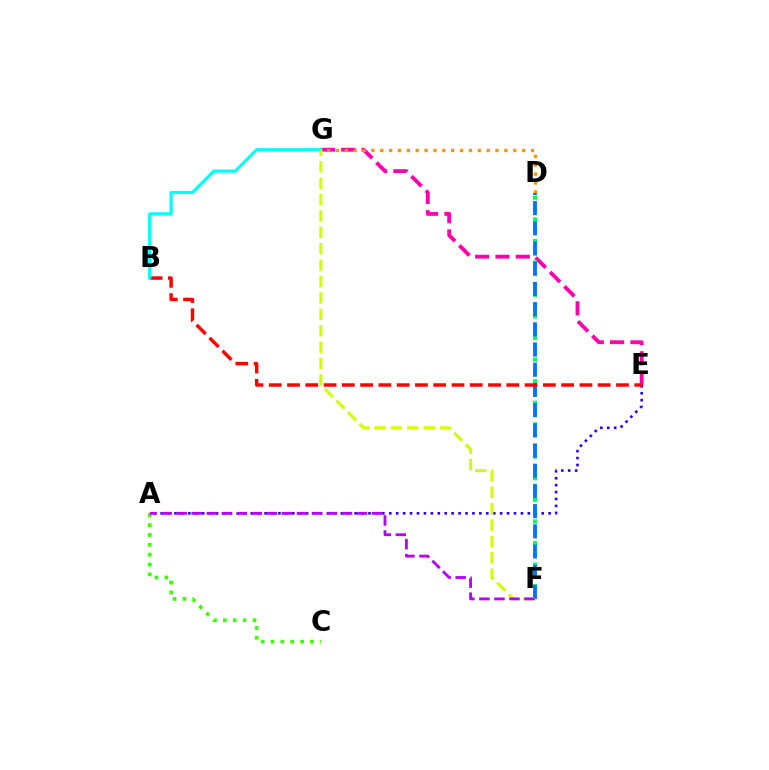{('E', 'G'): [{'color': '#ff00ac', 'line_style': 'dashed', 'thickness': 2.76}], ('D', 'G'): [{'color': '#ff9400', 'line_style': 'dotted', 'thickness': 2.41}], ('A', 'C'): [{'color': '#3dff00', 'line_style': 'dotted', 'thickness': 2.68}], ('A', 'E'): [{'color': '#2500ff', 'line_style': 'dotted', 'thickness': 1.88}], ('D', 'F'): [{'color': '#00ff5c', 'line_style': 'dotted', 'thickness': 2.93}, {'color': '#0074ff', 'line_style': 'dashed', 'thickness': 2.74}], ('B', 'E'): [{'color': '#ff0000', 'line_style': 'dashed', 'thickness': 2.48}], ('B', 'G'): [{'color': '#00fff6', 'line_style': 'solid', 'thickness': 2.29}], ('F', 'G'): [{'color': '#d1ff00', 'line_style': 'dashed', 'thickness': 2.23}], ('A', 'F'): [{'color': '#b900ff', 'line_style': 'dashed', 'thickness': 2.04}]}